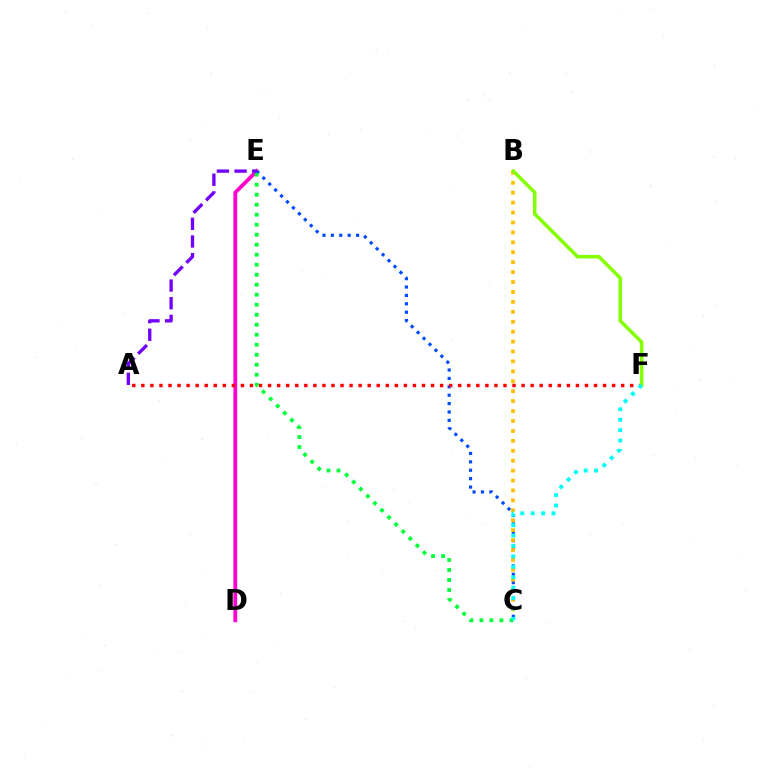{('D', 'E'): [{'color': '#ff00cf', 'line_style': 'solid', 'thickness': 2.74}], ('C', 'E'): [{'color': '#004bff', 'line_style': 'dotted', 'thickness': 2.28}, {'color': '#00ff39', 'line_style': 'dotted', 'thickness': 2.72}], ('B', 'C'): [{'color': '#ffbd00', 'line_style': 'dotted', 'thickness': 2.7}], ('A', 'F'): [{'color': '#ff0000', 'line_style': 'dotted', 'thickness': 2.46}], ('B', 'F'): [{'color': '#84ff00', 'line_style': 'solid', 'thickness': 2.55}], ('C', 'F'): [{'color': '#00fff6', 'line_style': 'dotted', 'thickness': 2.83}], ('A', 'E'): [{'color': '#7200ff', 'line_style': 'dashed', 'thickness': 2.4}]}